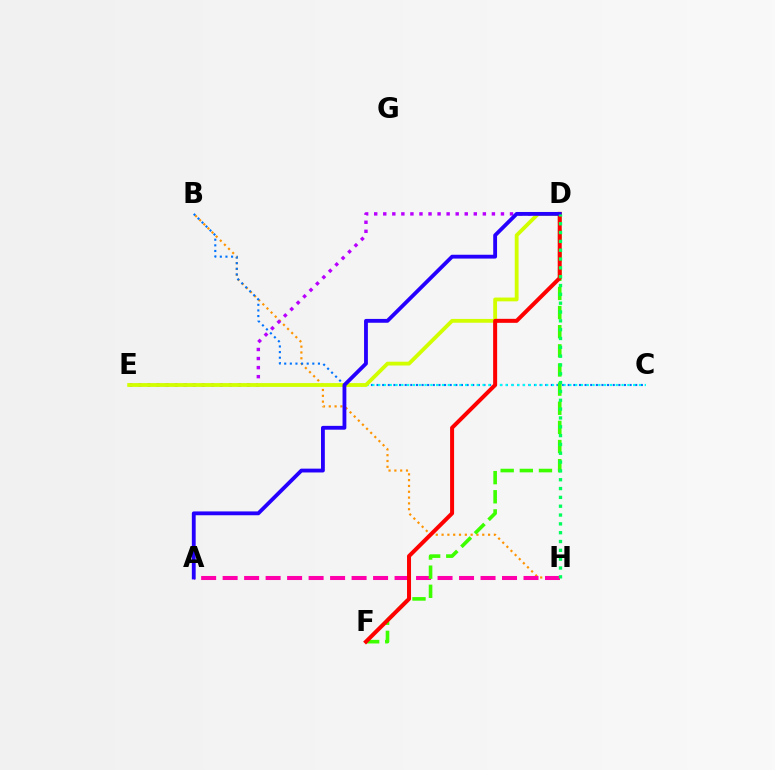{('B', 'H'): [{'color': '#ff9400', 'line_style': 'dotted', 'thickness': 1.58}], ('B', 'C'): [{'color': '#0074ff', 'line_style': 'dotted', 'thickness': 1.53}], ('D', 'E'): [{'color': '#b900ff', 'line_style': 'dotted', 'thickness': 2.46}, {'color': '#d1ff00', 'line_style': 'solid', 'thickness': 2.75}], ('C', 'E'): [{'color': '#00fff6', 'line_style': 'dotted', 'thickness': 1.57}], ('A', 'H'): [{'color': '#ff00ac', 'line_style': 'dashed', 'thickness': 2.92}], ('D', 'F'): [{'color': '#3dff00', 'line_style': 'dashed', 'thickness': 2.6}, {'color': '#ff0000', 'line_style': 'solid', 'thickness': 2.88}], ('A', 'D'): [{'color': '#2500ff', 'line_style': 'solid', 'thickness': 2.76}], ('D', 'H'): [{'color': '#00ff5c', 'line_style': 'dotted', 'thickness': 2.4}]}